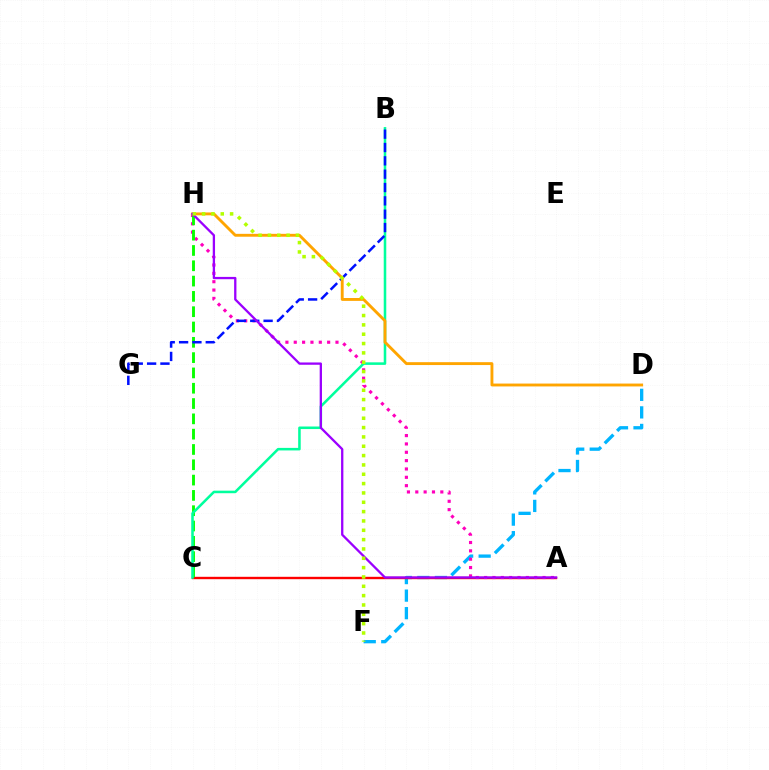{('D', 'F'): [{'color': '#00b5ff', 'line_style': 'dashed', 'thickness': 2.38}], ('A', 'C'): [{'color': '#ff0000', 'line_style': 'solid', 'thickness': 1.72}], ('A', 'H'): [{'color': '#ff00bd', 'line_style': 'dotted', 'thickness': 2.27}, {'color': '#9b00ff', 'line_style': 'solid', 'thickness': 1.66}], ('C', 'H'): [{'color': '#08ff00', 'line_style': 'dashed', 'thickness': 2.08}], ('B', 'C'): [{'color': '#00ff9d', 'line_style': 'solid', 'thickness': 1.83}], ('B', 'G'): [{'color': '#0010ff', 'line_style': 'dashed', 'thickness': 1.81}], ('D', 'H'): [{'color': '#ffa500', 'line_style': 'solid', 'thickness': 2.07}], ('F', 'H'): [{'color': '#b3ff00', 'line_style': 'dotted', 'thickness': 2.54}]}